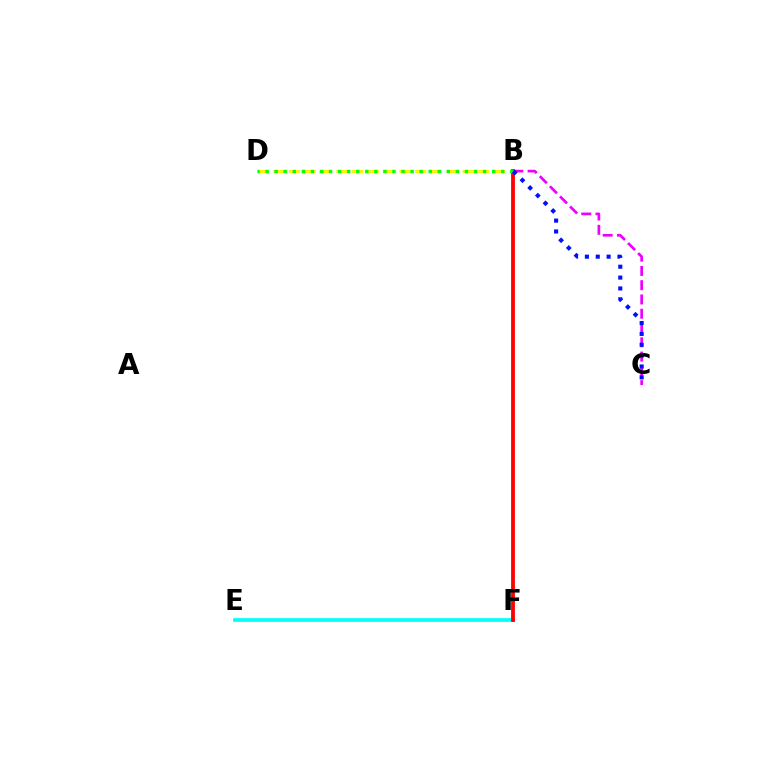{('E', 'F'): [{'color': '#00fff6', 'line_style': 'solid', 'thickness': 2.65}], ('B', 'C'): [{'color': '#ee00ff', 'line_style': 'dashed', 'thickness': 1.94}, {'color': '#0010ff', 'line_style': 'dotted', 'thickness': 2.95}], ('B', 'D'): [{'color': '#fcf500', 'line_style': 'dashed', 'thickness': 2.14}, {'color': '#08ff00', 'line_style': 'dotted', 'thickness': 2.46}], ('B', 'F'): [{'color': '#ff0000', 'line_style': 'solid', 'thickness': 2.75}]}